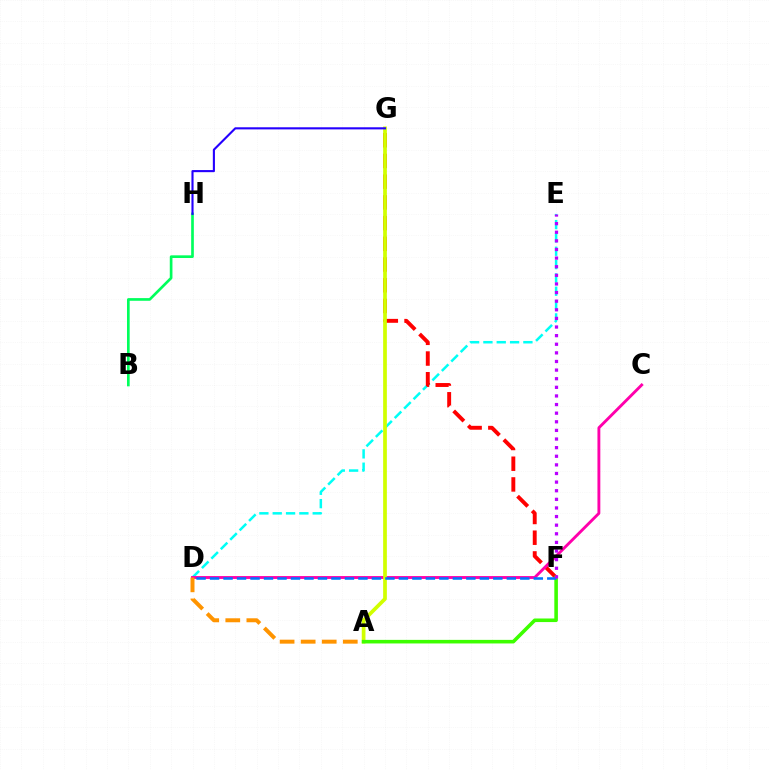{('B', 'H'): [{'color': '#00ff5c', 'line_style': 'solid', 'thickness': 1.92}], ('D', 'E'): [{'color': '#00fff6', 'line_style': 'dashed', 'thickness': 1.81}], ('F', 'G'): [{'color': '#ff0000', 'line_style': 'dashed', 'thickness': 2.81}], ('C', 'D'): [{'color': '#ff00ac', 'line_style': 'solid', 'thickness': 2.07}], ('A', 'D'): [{'color': '#ff9400', 'line_style': 'dashed', 'thickness': 2.86}], ('A', 'G'): [{'color': '#d1ff00', 'line_style': 'solid', 'thickness': 2.68}], ('G', 'H'): [{'color': '#2500ff', 'line_style': 'solid', 'thickness': 1.52}], ('A', 'F'): [{'color': '#3dff00', 'line_style': 'solid', 'thickness': 2.58}], ('D', 'F'): [{'color': '#0074ff', 'line_style': 'dashed', 'thickness': 1.83}], ('E', 'F'): [{'color': '#b900ff', 'line_style': 'dotted', 'thickness': 2.34}]}